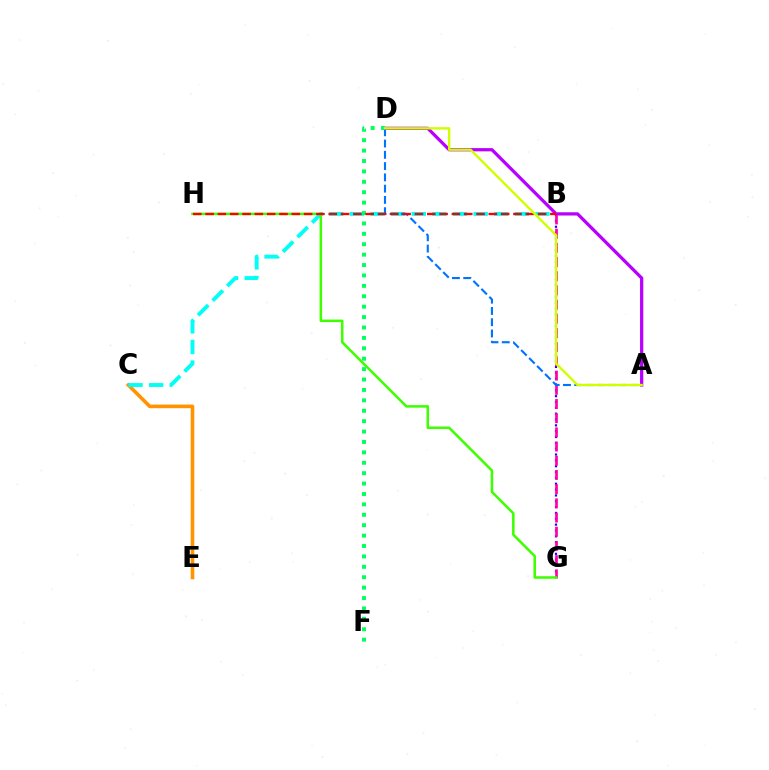{('A', 'D'): [{'color': '#b900ff', 'line_style': 'solid', 'thickness': 2.33}, {'color': '#0074ff', 'line_style': 'dashed', 'thickness': 1.53}, {'color': '#d1ff00', 'line_style': 'solid', 'thickness': 1.71}], ('C', 'E'): [{'color': '#ff9400', 'line_style': 'solid', 'thickness': 2.6}], ('B', 'G'): [{'color': '#2500ff', 'line_style': 'dotted', 'thickness': 1.59}, {'color': '#ff00ac', 'line_style': 'dashed', 'thickness': 1.93}], ('B', 'C'): [{'color': '#00fff6', 'line_style': 'dashed', 'thickness': 2.8}], ('D', 'F'): [{'color': '#00ff5c', 'line_style': 'dotted', 'thickness': 2.83}], ('G', 'H'): [{'color': '#3dff00', 'line_style': 'solid', 'thickness': 1.82}], ('B', 'H'): [{'color': '#ff0000', 'line_style': 'dashed', 'thickness': 1.67}]}